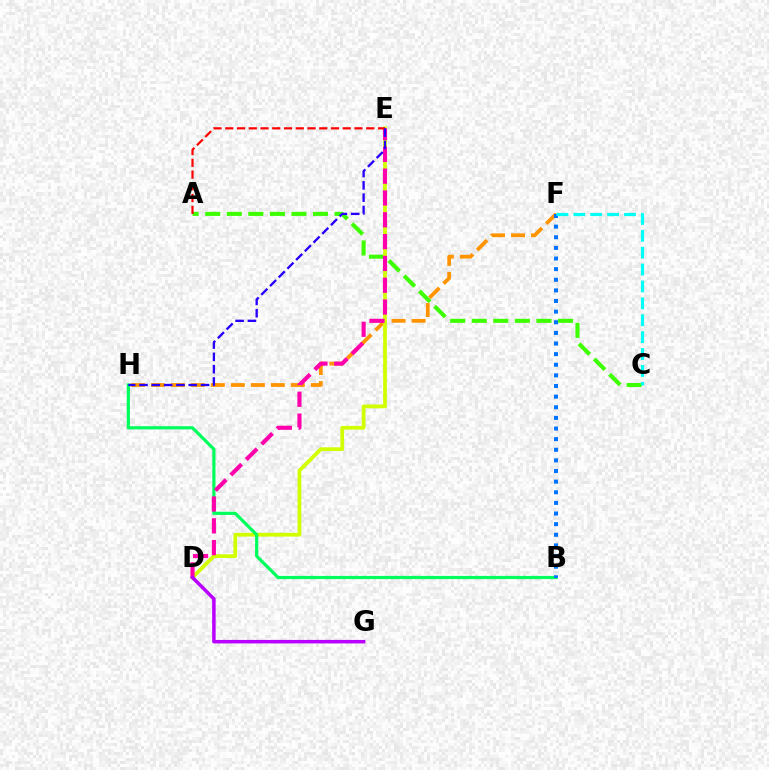{('F', 'H'): [{'color': '#ff9400', 'line_style': 'dashed', 'thickness': 2.72}], ('A', 'C'): [{'color': '#3dff00', 'line_style': 'dashed', 'thickness': 2.93}], ('D', 'E'): [{'color': '#d1ff00', 'line_style': 'solid', 'thickness': 2.69}, {'color': '#ff00ac', 'line_style': 'dashed', 'thickness': 2.96}], ('B', 'H'): [{'color': '#00ff5c', 'line_style': 'solid', 'thickness': 2.3}], ('B', 'F'): [{'color': '#0074ff', 'line_style': 'dotted', 'thickness': 2.89}], ('D', 'G'): [{'color': '#b900ff', 'line_style': 'solid', 'thickness': 2.52}], ('A', 'E'): [{'color': '#ff0000', 'line_style': 'dashed', 'thickness': 1.6}], ('E', 'H'): [{'color': '#2500ff', 'line_style': 'dashed', 'thickness': 1.67}], ('C', 'F'): [{'color': '#00fff6', 'line_style': 'dashed', 'thickness': 2.3}]}